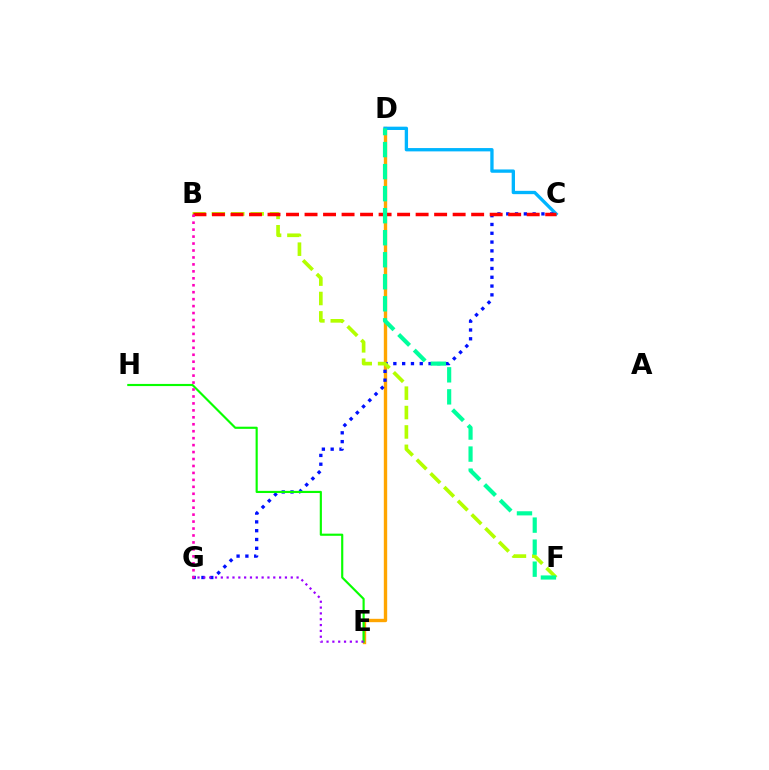{('D', 'E'): [{'color': '#ffa500', 'line_style': 'solid', 'thickness': 2.42}], ('C', 'D'): [{'color': '#00b5ff', 'line_style': 'solid', 'thickness': 2.39}], ('C', 'G'): [{'color': '#0010ff', 'line_style': 'dotted', 'thickness': 2.39}], ('B', 'F'): [{'color': '#b3ff00', 'line_style': 'dashed', 'thickness': 2.63}], ('E', 'H'): [{'color': '#08ff00', 'line_style': 'solid', 'thickness': 1.55}], ('B', 'C'): [{'color': '#ff0000', 'line_style': 'dashed', 'thickness': 2.51}], ('D', 'F'): [{'color': '#00ff9d', 'line_style': 'dashed', 'thickness': 2.99}], ('E', 'G'): [{'color': '#9b00ff', 'line_style': 'dotted', 'thickness': 1.58}], ('B', 'G'): [{'color': '#ff00bd', 'line_style': 'dotted', 'thickness': 1.89}]}